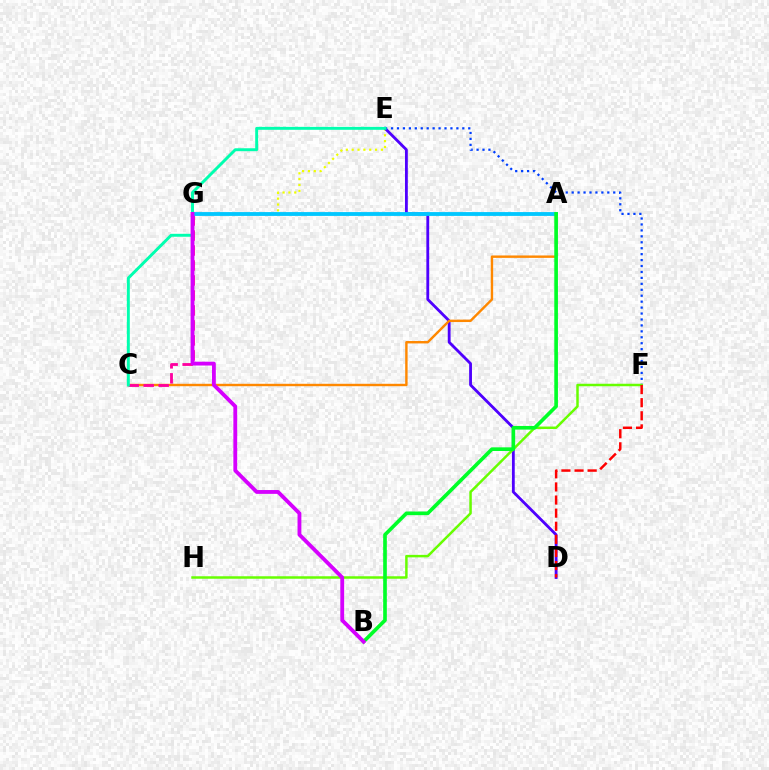{('E', 'G'): [{'color': '#eeff00', 'line_style': 'dotted', 'thickness': 1.59}], ('D', 'E'): [{'color': '#4f00ff', 'line_style': 'solid', 'thickness': 2.03}], ('E', 'F'): [{'color': '#003fff', 'line_style': 'dotted', 'thickness': 1.61}], ('A', 'C'): [{'color': '#ff8800', 'line_style': 'solid', 'thickness': 1.74}], ('C', 'G'): [{'color': '#ff00a0', 'line_style': 'dashed', 'thickness': 2.04}], ('F', 'H'): [{'color': '#66ff00', 'line_style': 'solid', 'thickness': 1.79}], ('C', 'E'): [{'color': '#00ffaf', 'line_style': 'solid', 'thickness': 2.11}], ('A', 'G'): [{'color': '#00c7ff', 'line_style': 'solid', 'thickness': 2.76}], ('D', 'F'): [{'color': '#ff0000', 'line_style': 'dashed', 'thickness': 1.78}], ('A', 'B'): [{'color': '#00ff27', 'line_style': 'solid', 'thickness': 2.63}], ('B', 'G'): [{'color': '#d600ff', 'line_style': 'solid', 'thickness': 2.76}]}